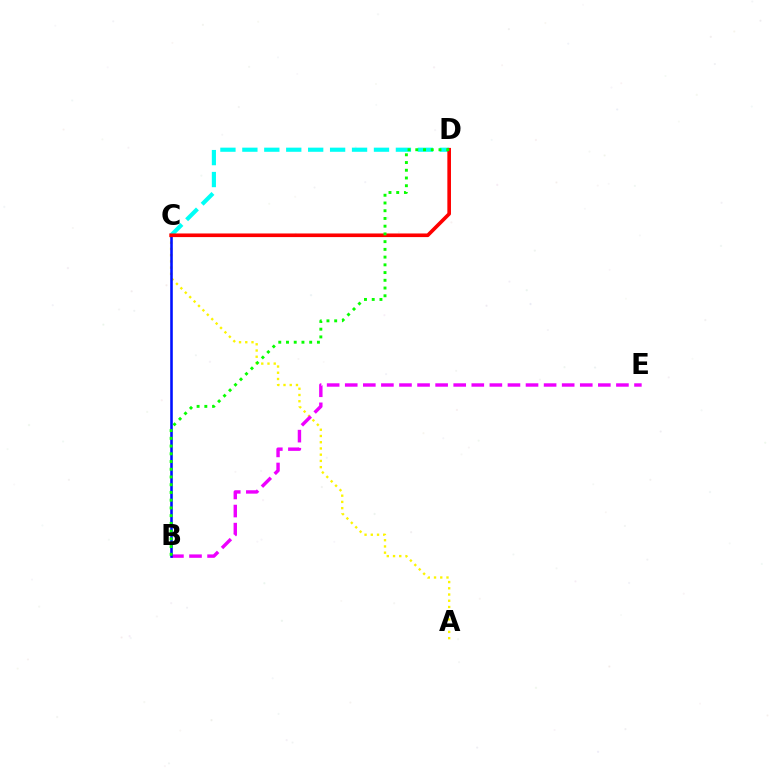{('A', 'C'): [{'color': '#fcf500', 'line_style': 'dotted', 'thickness': 1.69}], ('B', 'E'): [{'color': '#ee00ff', 'line_style': 'dashed', 'thickness': 2.46}], ('B', 'C'): [{'color': '#0010ff', 'line_style': 'solid', 'thickness': 1.86}], ('C', 'D'): [{'color': '#00fff6', 'line_style': 'dashed', 'thickness': 2.98}, {'color': '#ff0000', 'line_style': 'solid', 'thickness': 2.61}], ('B', 'D'): [{'color': '#08ff00', 'line_style': 'dotted', 'thickness': 2.1}]}